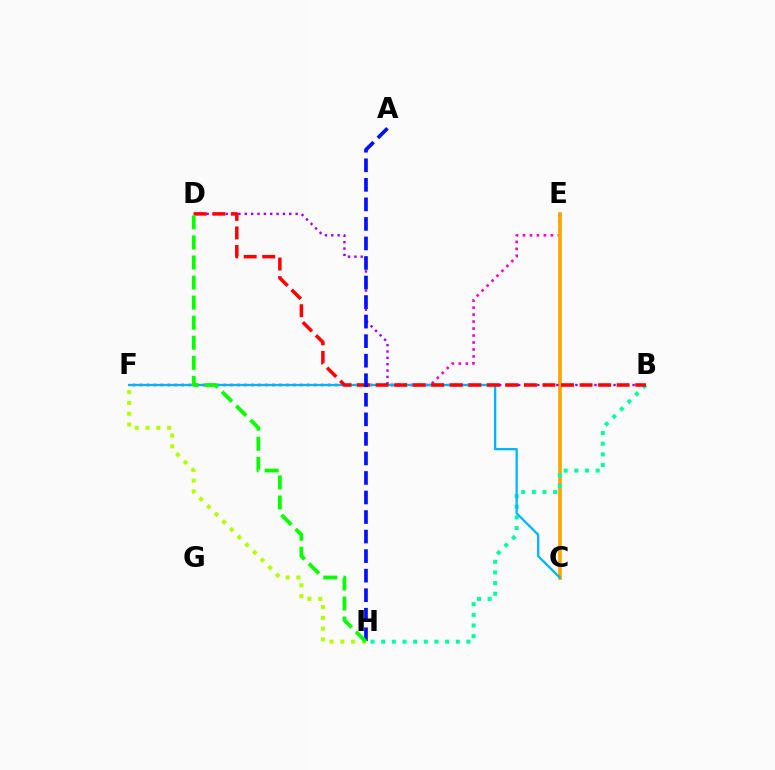{('E', 'F'): [{'color': '#ff00bd', 'line_style': 'dotted', 'thickness': 1.89}], ('C', 'E'): [{'color': '#ffa500', 'line_style': 'solid', 'thickness': 2.65}], ('B', 'D'): [{'color': '#9b00ff', 'line_style': 'dotted', 'thickness': 1.73}, {'color': '#ff0000', 'line_style': 'dashed', 'thickness': 2.52}], ('B', 'H'): [{'color': '#00ff9d', 'line_style': 'dotted', 'thickness': 2.9}], ('C', 'F'): [{'color': '#00b5ff', 'line_style': 'solid', 'thickness': 1.65}], ('A', 'H'): [{'color': '#0010ff', 'line_style': 'dashed', 'thickness': 2.65}], ('F', 'H'): [{'color': '#b3ff00', 'line_style': 'dotted', 'thickness': 2.94}], ('D', 'H'): [{'color': '#08ff00', 'line_style': 'dashed', 'thickness': 2.73}]}